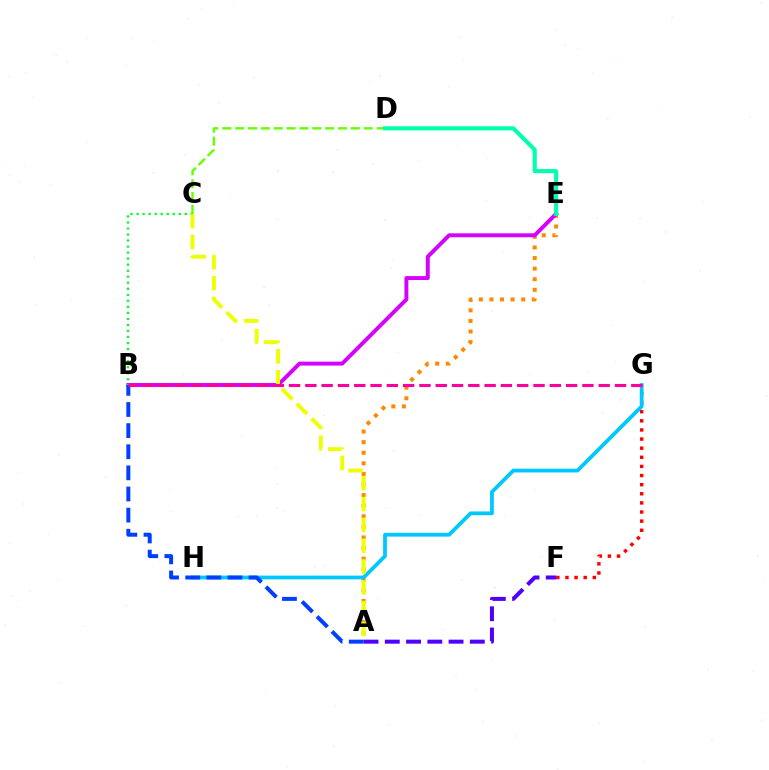{('F', 'G'): [{'color': '#ff0000', 'line_style': 'dotted', 'thickness': 2.48}], ('A', 'E'): [{'color': '#ff8800', 'line_style': 'dotted', 'thickness': 2.88}], ('C', 'D'): [{'color': '#66ff00', 'line_style': 'dashed', 'thickness': 1.75}], ('B', 'E'): [{'color': '#d600ff', 'line_style': 'solid', 'thickness': 2.83}], ('B', 'C'): [{'color': '#00ff27', 'line_style': 'dotted', 'thickness': 1.64}], ('D', 'E'): [{'color': '#00ffaf', 'line_style': 'solid', 'thickness': 2.94}], ('G', 'H'): [{'color': '#00c7ff', 'line_style': 'solid', 'thickness': 2.72}], ('A', 'F'): [{'color': '#4f00ff', 'line_style': 'dashed', 'thickness': 2.89}], ('A', 'C'): [{'color': '#eeff00', 'line_style': 'dashed', 'thickness': 2.83}], ('A', 'B'): [{'color': '#003fff', 'line_style': 'dashed', 'thickness': 2.87}], ('B', 'G'): [{'color': '#ff00a0', 'line_style': 'dashed', 'thickness': 2.21}]}